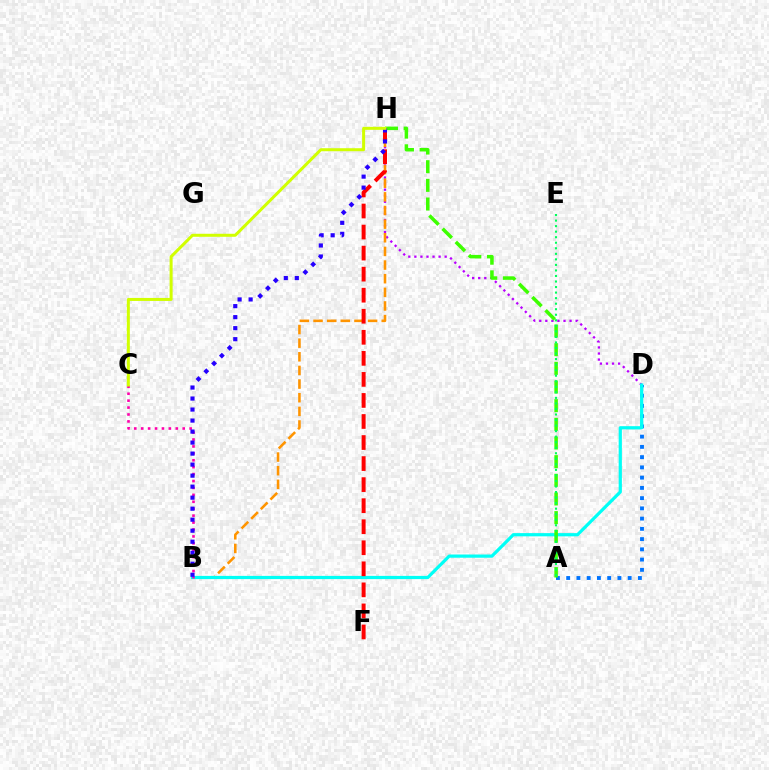{('A', 'D'): [{'color': '#0074ff', 'line_style': 'dotted', 'thickness': 2.78}], ('D', 'H'): [{'color': '#b900ff', 'line_style': 'dotted', 'thickness': 1.65}], ('B', 'H'): [{'color': '#ff9400', 'line_style': 'dashed', 'thickness': 1.85}, {'color': '#2500ff', 'line_style': 'dotted', 'thickness': 2.99}], ('B', 'D'): [{'color': '#00fff6', 'line_style': 'solid', 'thickness': 2.31}], ('A', 'H'): [{'color': '#3dff00', 'line_style': 'dashed', 'thickness': 2.53}], ('F', 'H'): [{'color': '#ff0000', 'line_style': 'dashed', 'thickness': 2.86}], ('A', 'E'): [{'color': '#00ff5c', 'line_style': 'dotted', 'thickness': 1.51}], ('B', 'C'): [{'color': '#ff00ac', 'line_style': 'dotted', 'thickness': 1.88}], ('C', 'H'): [{'color': '#d1ff00', 'line_style': 'solid', 'thickness': 2.17}]}